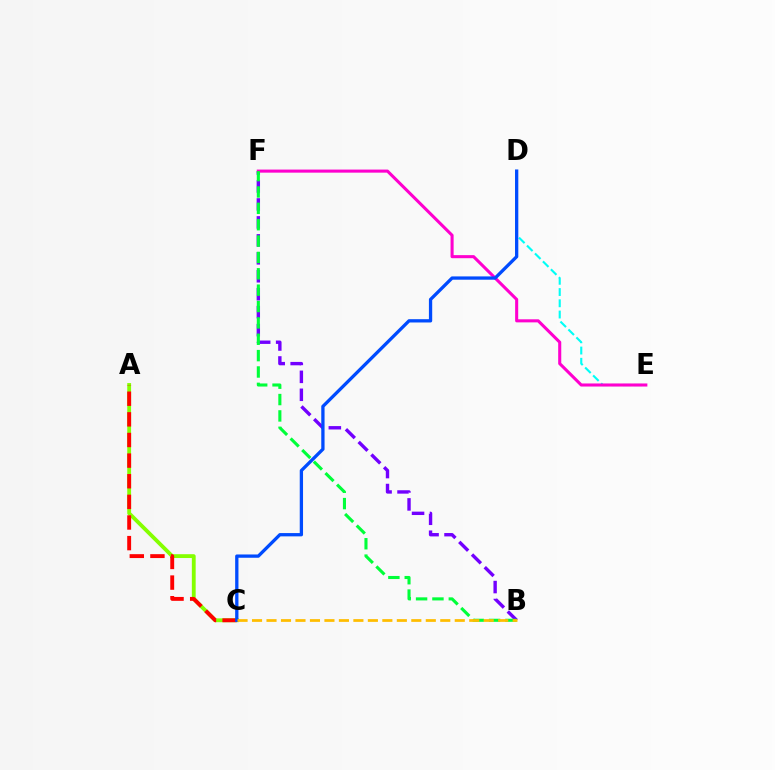{('B', 'F'): [{'color': '#7200ff', 'line_style': 'dashed', 'thickness': 2.44}, {'color': '#00ff39', 'line_style': 'dashed', 'thickness': 2.22}], ('D', 'E'): [{'color': '#00fff6', 'line_style': 'dashed', 'thickness': 1.53}], ('A', 'C'): [{'color': '#84ff00', 'line_style': 'solid', 'thickness': 2.76}, {'color': '#ff0000', 'line_style': 'dashed', 'thickness': 2.8}], ('E', 'F'): [{'color': '#ff00cf', 'line_style': 'solid', 'thickness': 2.21}], ('C', 'D'): [{'color': '#004bff', 'line_style': 'solid', 'thickness': 2.37}], ('B', 'C'): [{'color': '#ffbd00', 'line_style': 'dashed', 'thickness': 1.97}]}